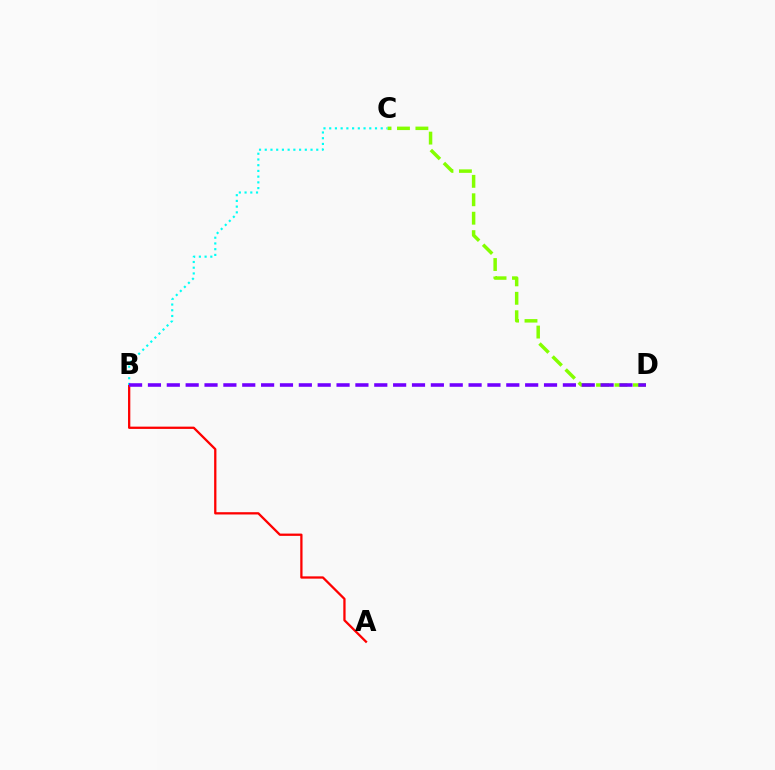{('A', 'B'): [{'color': '#ff0000', 'line_style': 'solid', 'thickness': 1.64}], ('C', 'D'): [{'color': '#84ff00', 'line_style': 'dashed', 'thickness': 2.5}], ('B', 'C'): [{'color': '#00fff6', 'line_style': 'dotted', 'thickness': 1.55}], ('B', 'D'): [{'color': '#7200ff', 'line_style': 'dashed', 'thickness': 2.56}]}